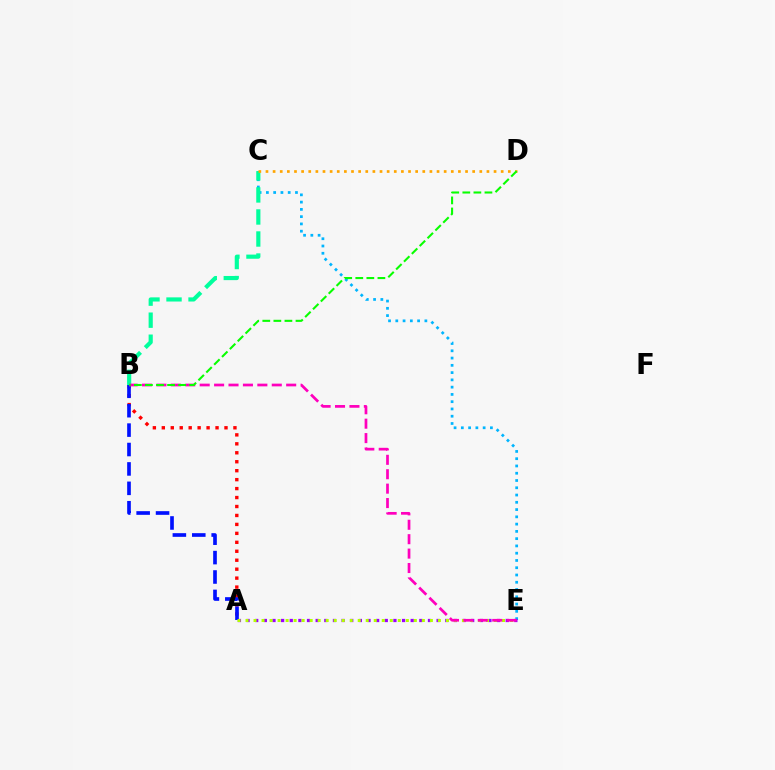{('C', 'E'): [{'color': '#00b5ff', 'line_style': 'dotted', 'thickness': 1.97}], ('A', 'B'): [{'color': '#ff0000', 'line_style': 'dotted', 'thickness': 2.43}, {'color': '#0010ff', 'line_style': 'dashed', 'thickness': 2.64}], ('B', 'C'): [{'color': '#00ff9d', 'line_style': 'dashed', 'thickness': 2.99}], ('A', 'E'): [{'color': '#9b00ff', 'line_style': 'dotted', 'thickness': 2.35}, {'color': '#b3ff00', 'line_style': 'dotted', 'thickness': 2.18}], ('C', 'D'): [{'color': '#ffa500', 'line_style': 'dotted', 'thickness': 1.94}], ('B', 'E'): [{'color': '#ff00bd', 'line_style': 'dashed', 'thickness': 1.96}], ('B', 'D'): [{'color': '#08ff00', 'line_style': 'dashed', 'thickness': 1.5}]}